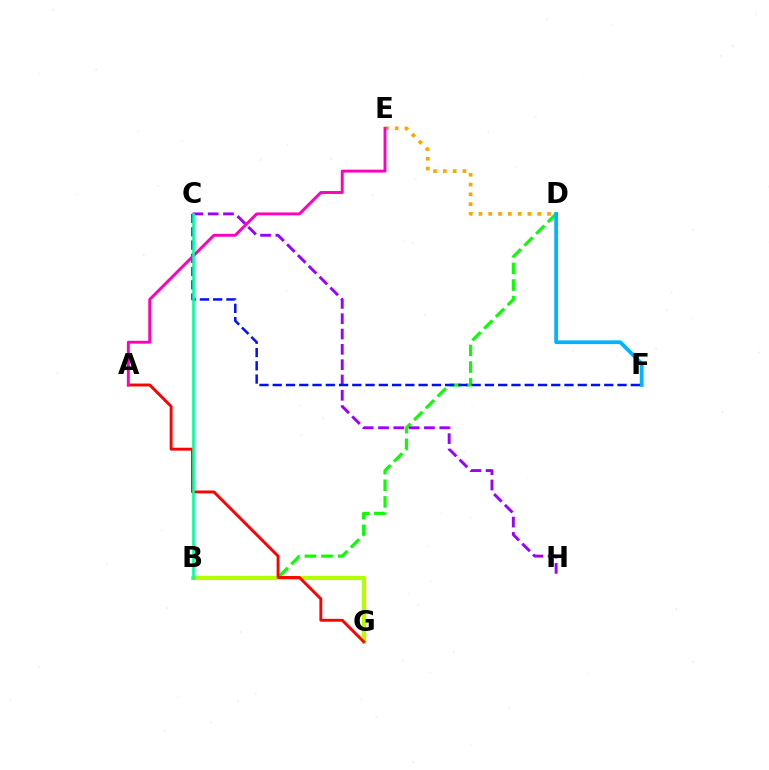{('B', 'D'): [{'color': '#08ff00', 'line_style': 'dashed', 'thickness': 2.26}], ('B', 'G'): [{'color': '#b3ff00', 'line_style': 'solid', 'thickness': 3.0}], ('C', 'H'): [{'color': '#9b00ff', 'line_style': 'dashed', 'thickness': 2.08}], ('D', 'F'): [{'color': '#00b5ff', 'line_style': 'solid', 'thickness': 2.7}], ('C', 'F'): [{'color': '#0010ff', 'line_style': 'dashed', 'thickness': 1.8}], ('A', 'G'): [{'color': '#ff0000', 'line_style': 'solid', 'thickness': 2.08}], ('D', 'E'): [{'color': '#ffa500', 'line_style': 'dotted', 'thickness': 2.66}], ('A', 'E'): [{'color': '#ff00bd', 'line_style': 'solid', 'thickness': 2.1}], ('B', 'C'): [{'color': '#00ff9d', 'line_style': 'solid', 'thickness': 1.89}]}